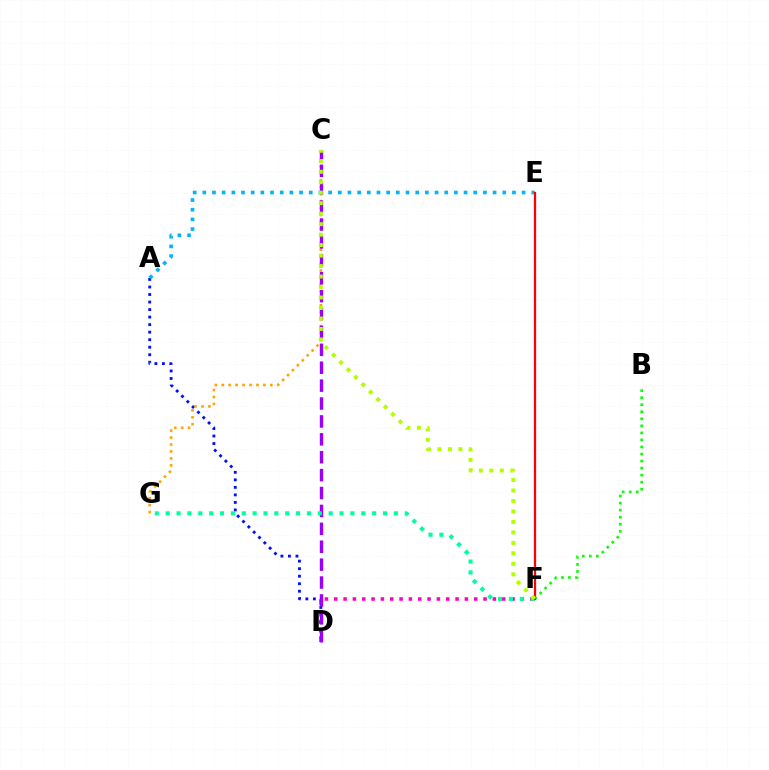{('D', 'F'): [{'color': '#ff00bd', 'line_style': 'dotted', 'thickness': 2.54}], ('A', 'D'): [{'color': '#0010ff', 'line_style': 'dotted', 'thickness': 2.04}], ('C', 'G'): [{'color': '#ffa500', 'line_style': 'dotted', 'thickness': 1.89}], ('C', 'D'): [{'color': '#9b00ff', 'line_style': 'dashed', 'thickness': 2.43}], ('F', 'G'): [{'color': '#00ff9d', 'line_style': 'dotted', 'thickness': 2.95}], ('B', 'F'): [{'color': '#08ff00', 'line_style': 'dotted', 'thickness': 1.91}], ('A', 'E'): [{'color': '#00b5ff', 'line_style': 'dotted', 'thickness': 2.63}], ('E', 'F'): [{'color': '#ff0000', 'line_style': 'solid', 'thickness': 1.62}], ('C', 'F'): [{'color': '#b3ff00', 'line_style': 'dotted', 'thickness': 2.85}]}